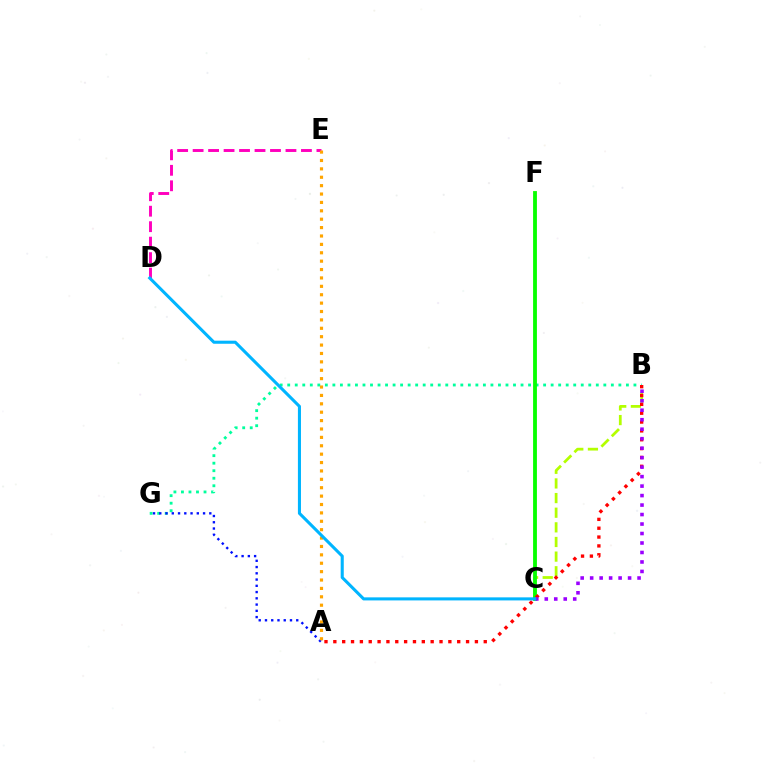{('B', 'C'): [{'color': '#b3ff00', 'line_style': 'dashed', 'thickness': 1.99}, {'color': '#9b00ff', 'line_style': 'dotted', 'thickness': 2.58}], ('B', 'G'): [{'color': '#00ff9d', 'line_style': 'dotted', 'thickness': 2.04}], ('C', 'F'): [{'color': '#08ff00', 'line_style': 'solid', 'thickness': 2.75}], ('D', 'E'): [{'color': '#ff00bd', 'line_style': 'dashed', 'thickness': 2.1}], ('A', 'G'): [{'color': '#0010ff', 'line_style': 'dotted', 'thickness': 1.7}], ('A', 'B'): [{'color': '#ff0000', 'line_style': 'dotted', 'thickness': 2.4}], ('A', 'E'): [{'color': '#ffa500', 'line_style': 'dotted', 'thickness': 2.28}], ('C', 'D'): [{'color': '#00b5ff', 'line_style': 'solid', 'thickness': 2.21}]}